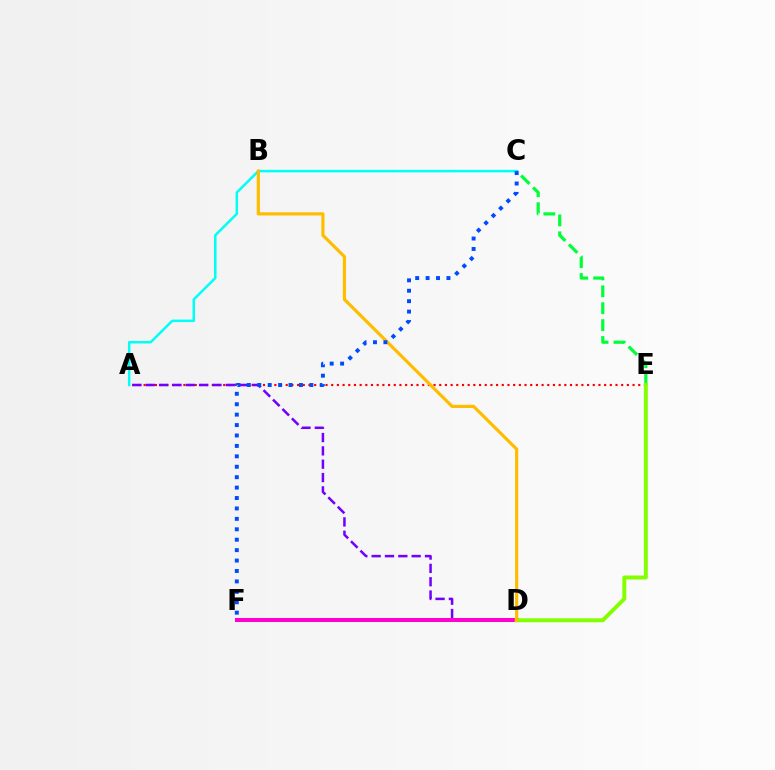{('C', 'E'): [{'color': '#00ff39', 'line_style': 'dashed', 'thickness': 2.3}], ('A', 'E'): [{'color': '#ff0000', 'line_style': 'dotted', 'thickness': 1.54}], ('A', 'D'): [{'color': '#7200ff', 'line_style': 'dashed', 'thickness': 1.81}], ('A', 'C'): [{'color': '#00fff6', 'line_style': 'solid', 'thickness': 1.8}], ('D', 'F'): [{'color': '#ff00cf', 'line_style': 'solid', 'thickness': 2.87}], ('D', 'E'): [{'color': '#84ff00', 'line_style': 'solid', 'thickness': 2.84}], ('B', 'D'): [{'color': '#ffbd00', 'line_style': 'solid', 'thickness': 2.3}], ('C', 'F'): [{'color': '#004bff', 'line_style': 'dotted', 'thickness': 2.83}]}